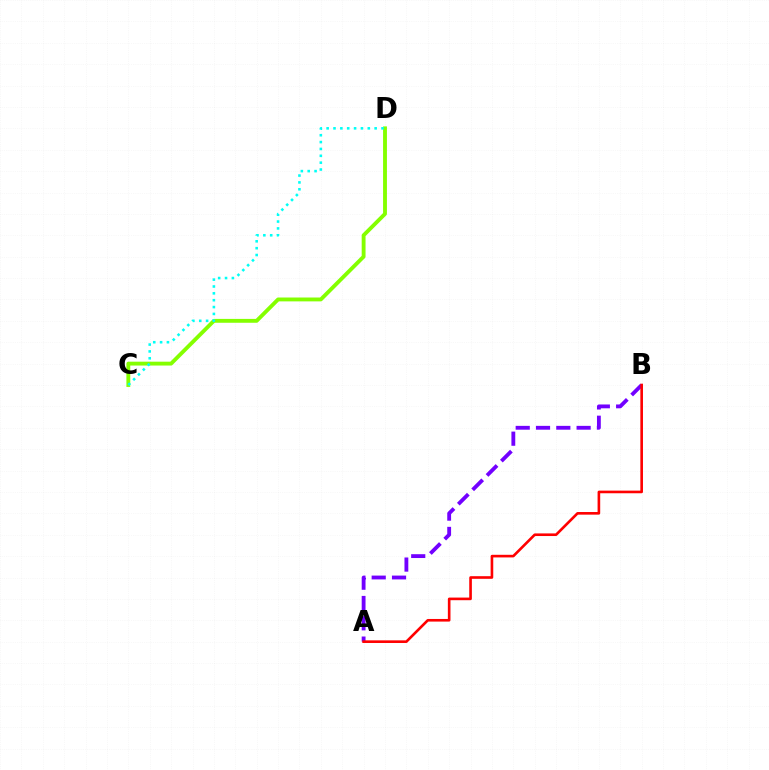{('C', 'D'): [{'color': '#84ff00', 'line_style': 'solid', 'thickness': 2.78}, {'color': '#00fff6', 'line_style': 'dotted', 'thickness': 1.86}], ('A', 'B'): [{'color': '#7200ff', 'line_style': 'dashed', 'thickness': 2.76}, {'color': '#ff0000', 'line_style': 'solid', 'thickness': 1.89}]}